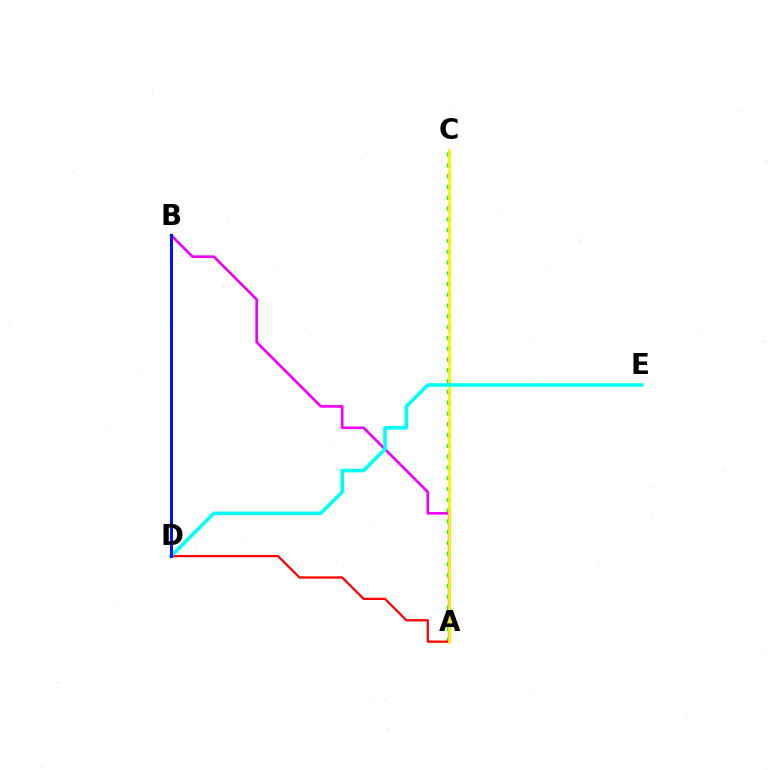{('A', 'B'): [{'color': '#ee00ff', 'line_style': 'solid', 'thickness': 1.89}], ('A', 'C'): [{'color': '#08ff00', 'line_style': 'dotted', 'thickness': 2.93}, {'color': '#fcf500', 'line_style': 'solid', 'thickness': 1.92}], ('A', 'D'): [{'color': '#ff0000', 'line_style': 'solid', 'thickness': 1.62}], ('D', 'E'): [{'color': '#00fff6', 'line_style': 'solid', 'thickness': 2.58}], ('B', 'D'): [{'color': '#0010ff', 'line_style': 'solid', 'thickness': 2.15}]}